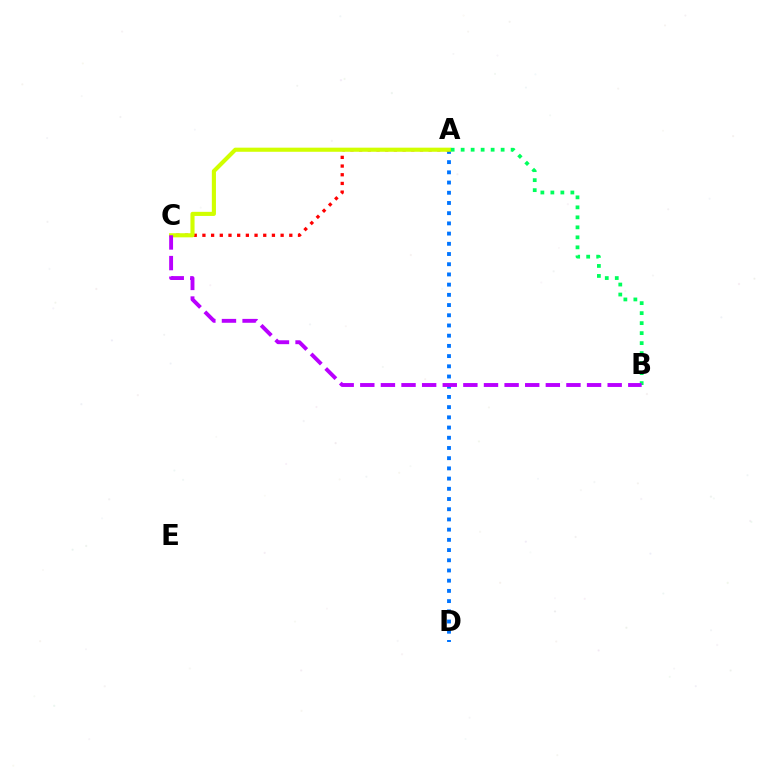{('A', 'D'): [{'color': '#0074ff', 'line_style': 'dotted', 'thickness': 2.77}], ('A', 'C'): [{'color': '#ff0000', 'line_style': 'dotted', 'thickness': 2.36}, {'color': '#d1ff00', 'line_style': 'solid', 'thickness': 2.96}], ('A', 'B'): [{'color': '#00ff5c', 'line_style': 'dotted', 'thickness': 2.72}], ('B', 'C'): [{'color': '#b900ff', 'line_style': 'dashed', 'thickness': 2.8}]}